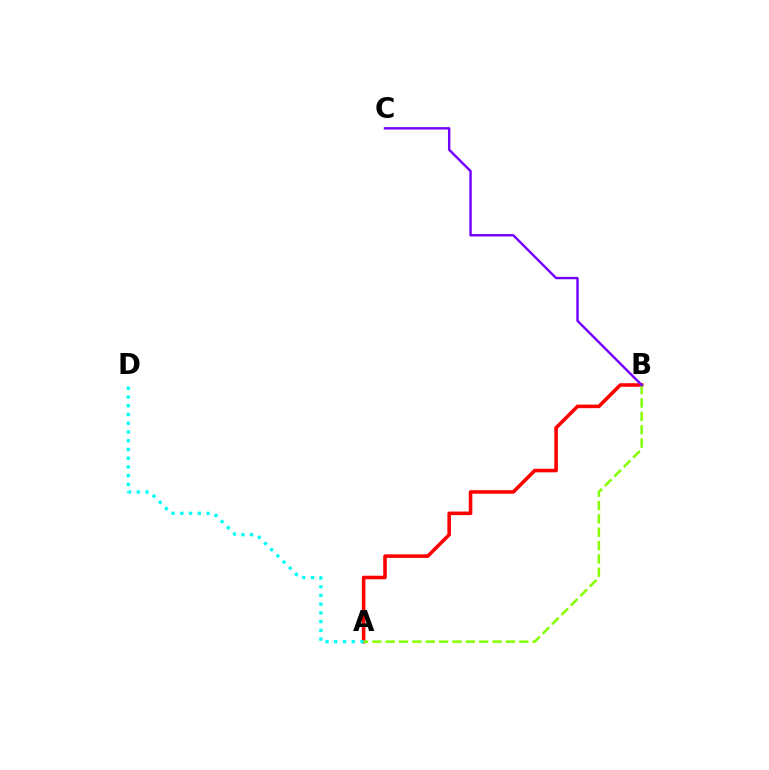{('A', 'B'): [{'color': '#ff0000', 'line_style': 'solid', 'thickness': 2.57}, {'color': '#84ff00', 'line_style': 'dashed', 'thickness': 1.81}], ('A', 'D'): [{'color': '#00fff6', 'line_style': 'dotted', 'thickness': 2.37}], ('B', 'C'): [{'color': '#7200ff', 'line_style': 'solid', 'thickness': 1.73}]}